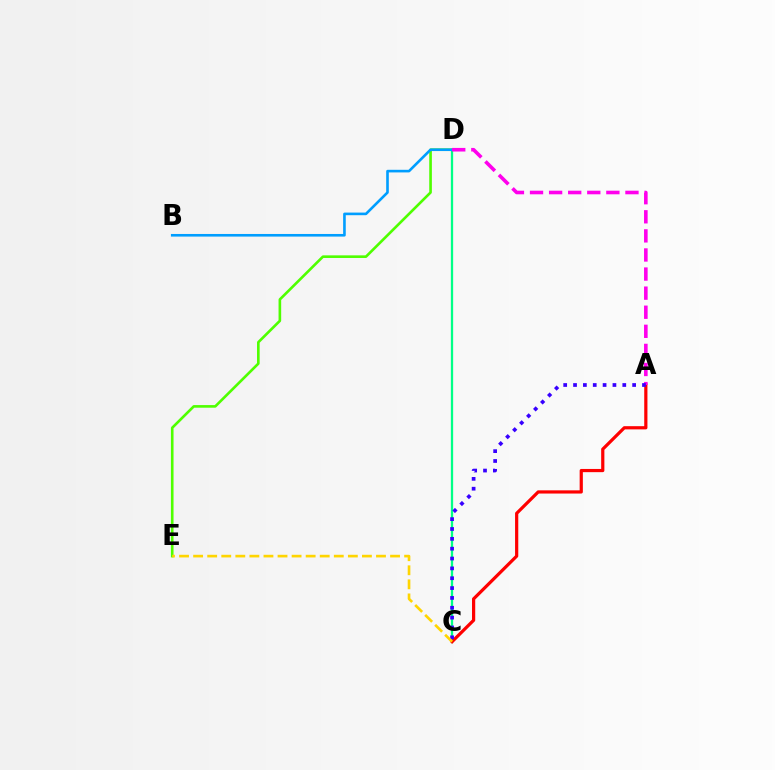{('C', 'D'): [{'color': '#00ff86', 'line_style': 'solid', 'thickness': 1.64}], ('A', 'C'): [{'color': '#ff0000', 'line_style': 'solid', 'thickness': 2.31}, {'color': '#3700ff', 'line_style': 'dotted', 'thickness': 2.68}], ('D', 'E'): [{'color': '#4fff00', 'line_style': 'solid', 'thickness': 1.89}], ('B', 'D'): [{'color': '#009eff', 'line_style': 'solid', 'thickness': 1.88}], ('A', 'D'): [{'color': '#ff00ed', 'line_style': 'dashed', 'thickness': 2.59}], ('C', 'E'): [{'color': '#ffd500', 'line_style': 'dashed', 'thickness': 1.91}]}